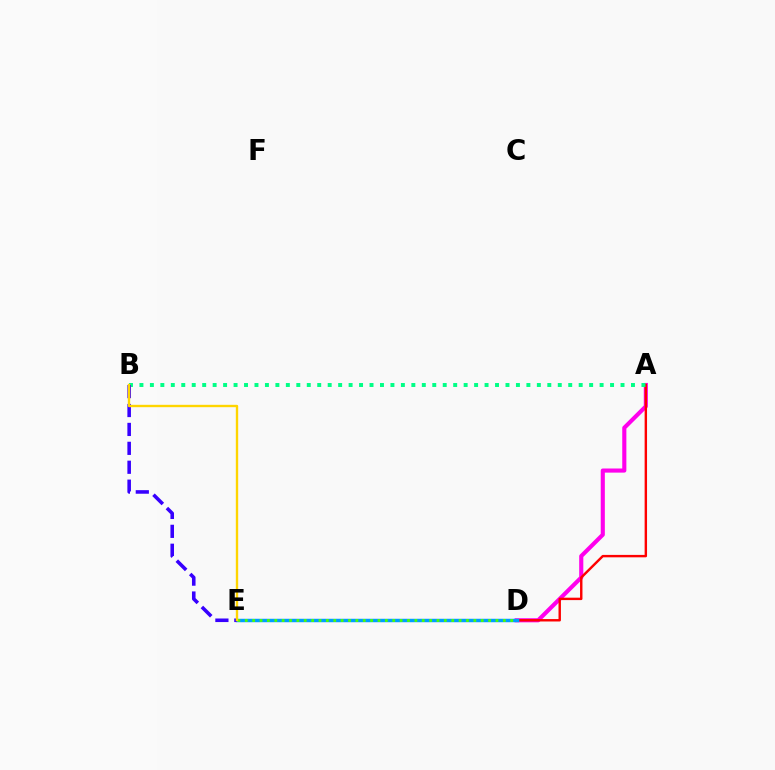{('A', 'D'): [{'color': '#ff00ed', 'line_style': 'solid', 'thickness': 2.97}, {'color': '#ff0000', 'line_style': 'solid', 'thickness': 1.74}], ('A', 'B'): [{'color': '#00ff86', 'line_style': 'dotted', 'thickness': 2.84}], ('D', 'E'): [{'color': '#009eff', 'line_style': 'solid', 'thickness': 2.49}, {'color': '#4fff00', 'line_style': 'dotted', 'thickness': 2.0}], ('B', 'E'): [{'color': '#3700ff', 'line_style': 'dashed', 'thickness': 2.57}, {'color': '#ffd500', 'line_style': 'solid', 'thickness': 1.71}]}